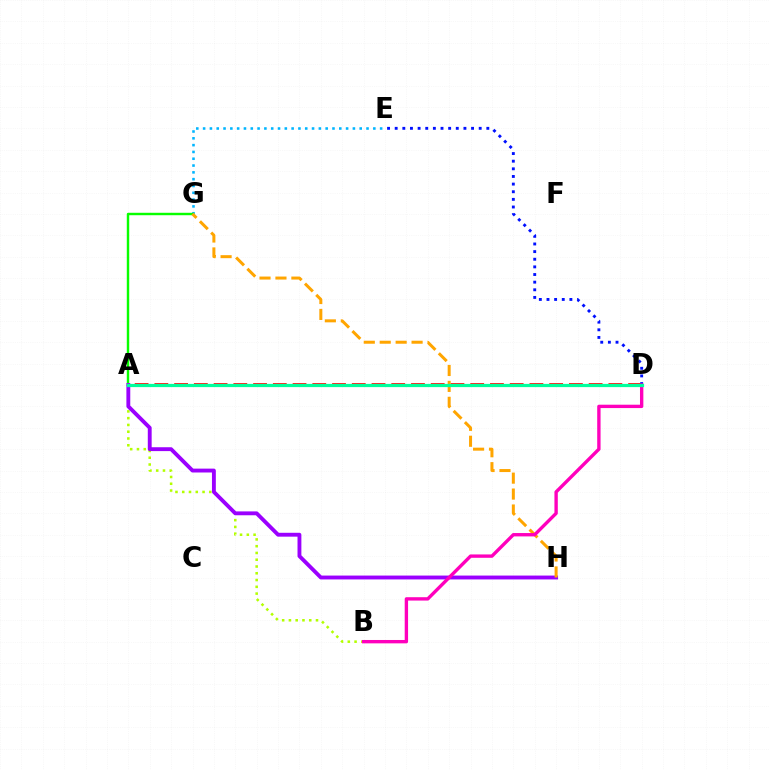{('E', 'G'): [{'color': '#00b5ff', 'line_style': 'dotted', 'thickness': 1.85}], ('A', 'D'): [{'color': '#ff0000', 'line_style': 'dashed', 'thickness': 2.68}, {'color': '#00ff9d', 'line_style': 'solid', 'thickness': 2.32}], ('A', 'G'): [{'color': '#08ff00', 'line_style': 'solid', 'thickness': 1.75}], ('A', 'B'): [{'color': '#b3ff00', 'line_style': 'dotted', 'thickness': 1.84}], ('A', 'H'): [{'color': '#9b00ff', 'line_style': 'solid', 'thickness': 2.78}], ('G', 'H'): [{'color': '#ffa500', 'line_style': 'dashed', 'thickness': 2.16}], ('D', 'E'): [{'color': '#0010ff', 'line_style': 'dotted', 'thickness': 2.07}], ('B', 'D'): [{'color': '#ff00bd', 'line_style': 'solid', 'thickness': 2.42}]}